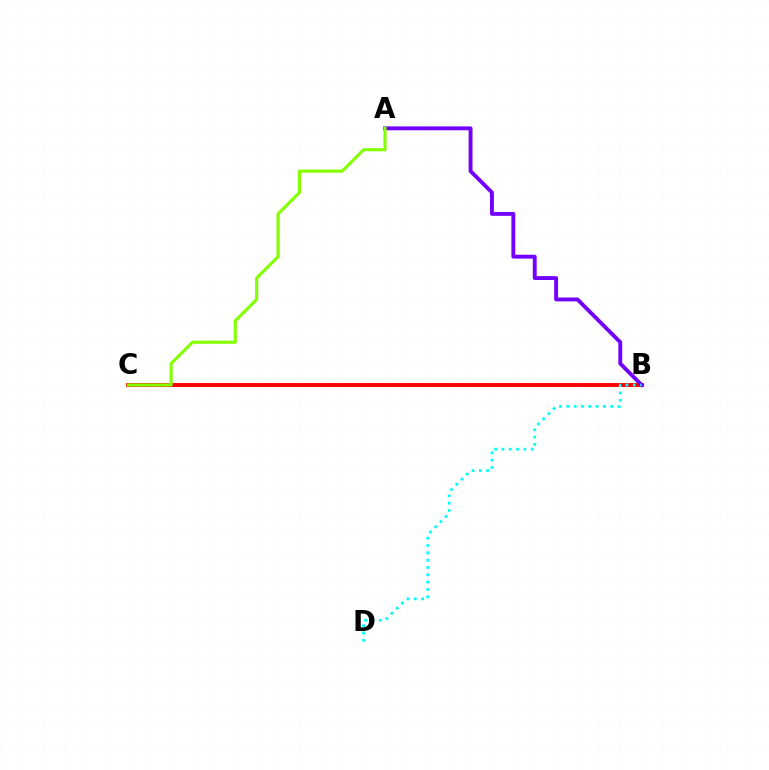{('B', 'C'): [{'color': '#ff0000', 'line_style': 'solid', 'thickness': 2.81}], ('A', 'B'): [{'color': '#7200ff', 'line_style': 'solid', 'thickness': 2.79}], ('A', 'C'): [{'color': '#84ff00', 'line_style': 'solid', 'thickness': 2.25}], ('B', 'D'): [{'color': '#00fff6', 'line_style': 'dotted', 'thickness': 1.99}]}